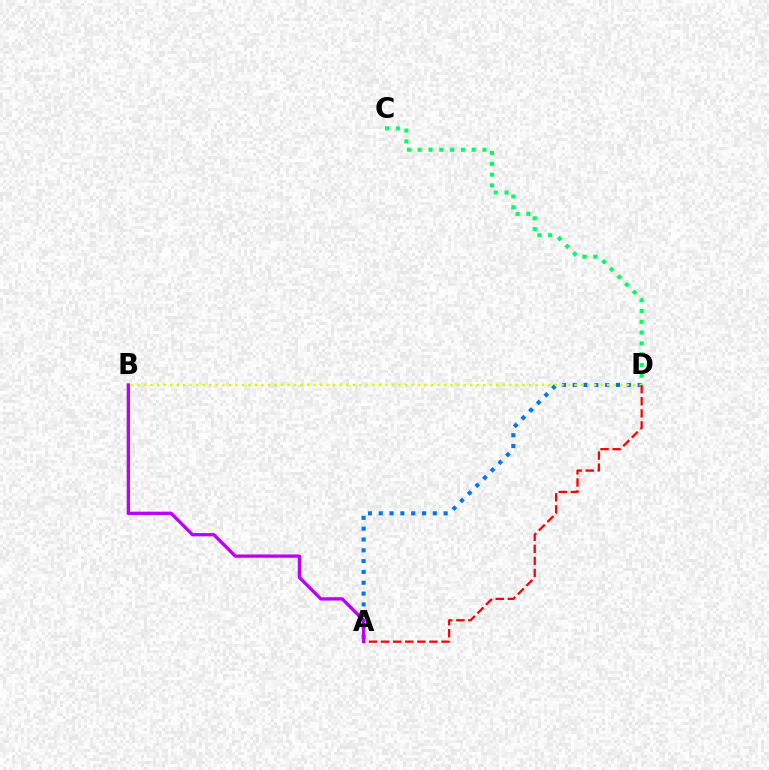{('C', 'D'): [{'color': '#00ff5c', 'line_style': 'dotted', 'thickness': 2.94}], ('A', 'D'): [{'color': '#0074ff', 'line_style': 'dotted', 'thickness': 2.94}, {'color': '#ff0000', 'line_style': 'dashed', 'thickness': 1.64}], ('A', 'B'): [{'color': '#b900ff', 'line_style': 'solid', 'thickness': 2.38}], ('B', 'D'): [{'color': '#d1ff00', 'line_style': 'dotted', 'thickness': 1.77}]}